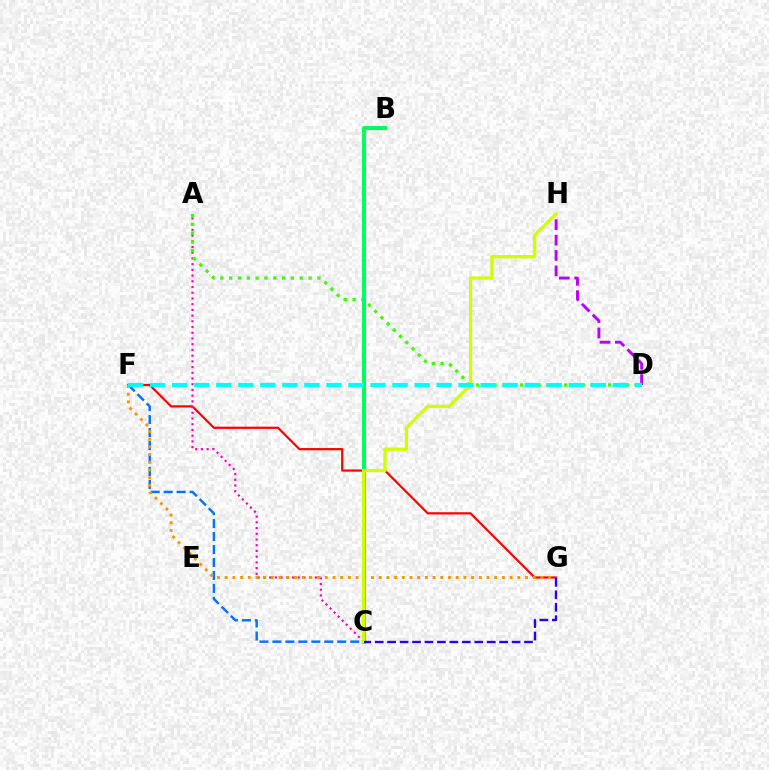{('C', 'F'): [{'color': '#0074ff', 'line_style': 'dashed', 'thickness': 1.76}], ('D', 'H'): [{'color': '#b900ff', 'line_style': 'dashed', 'thickness': 2.09}], ('F', 'G'): [{'color': '#ff0000', 'line_style': 'solid', 'thickness': 1.59}, {'color': '#ff9400', 'line_style': 'dotted', 'thickness': 2.09}], ('A', 'C'): [{'color': '#ff00ac', 'line_style': 'dotted', 'thickness': 1.55}], ('A', 'D'): [{'color': '#3dff00', 'line_style': 'dotted', 'thickness': 2.4}], ('B', 'C'): [{'color': '#00ff5c', 'line_style': 'solid', 'thickness': 2.89}], ('C', 'H'): [{'color': '#d1ff00', 'line_style': 'solid', 'thickness': 2.38}], ('C', 'G'): [{'color': '#2500ff', 'line_style': 'dashed', 'thickness': 1.69}], ('D', 'F'): [{'color': '#00fff6', 'line_style': 'dashed', 'thickness': 2.99}]}